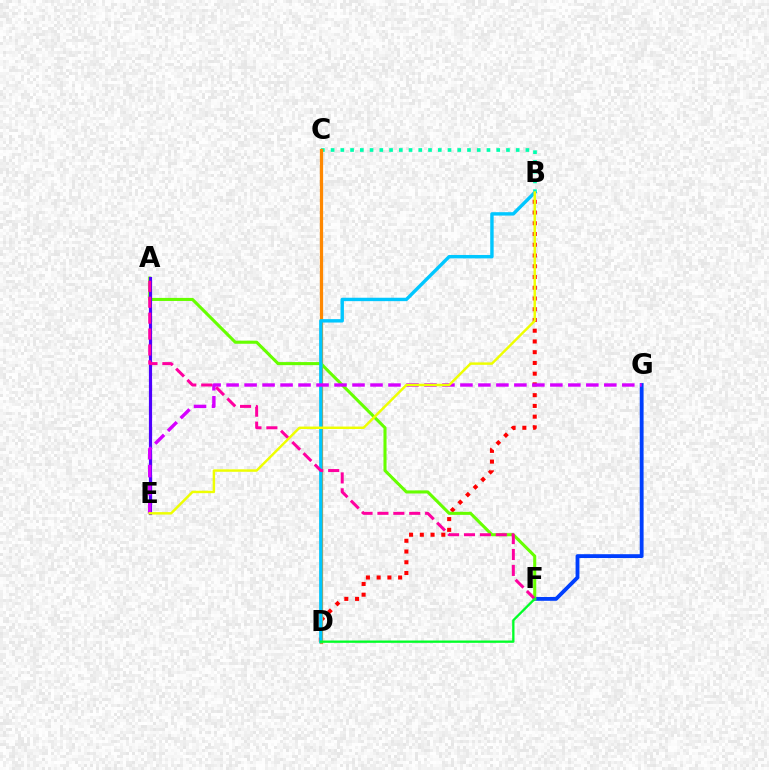{('B', 'D'): [{'color': '#ff0000', 'line_style': 'dotted', 'thickness': 2.92}, {'color': '#00c7ff', 'line_style': 'solid', 'thickness': 2.45}], ('F', 'G'): [{'color': '#003fff', 'line_style': 'solid', 'thickness': 2.76}], ('B', 'C'): [{'color': '#00ffaf', 'line_style': 'dotted', 'thickness': 2.65}], ('C', 'D'): [{'color': '#ff8800', 'line_style': 'solid', 'thickness': 2.34}], ('A', 'F'): [{'color': '#66ff00', 'line_style': 'solid', 'thickness': 2.21}, {'color': '#ff00a0', 'line_style': 'dashed', 'thickness': 2.16}], ('A', 'E'): [{'color': '#4f00ff', 'line_style': 'solid', 'thickness': 2.29}], ('E', 'G'): [{'color': '#d600ff', 'line_style': 'dashed', 'thickness': 2.44}], ('D', 'F'): [{'color': '#00ff27', 'line_style': 'solid', 'thickness': 1.67}], ('B', 'E'): [{'color': '#eeff00', 'line_style': 'solid', 'thickness': 1.76}]}